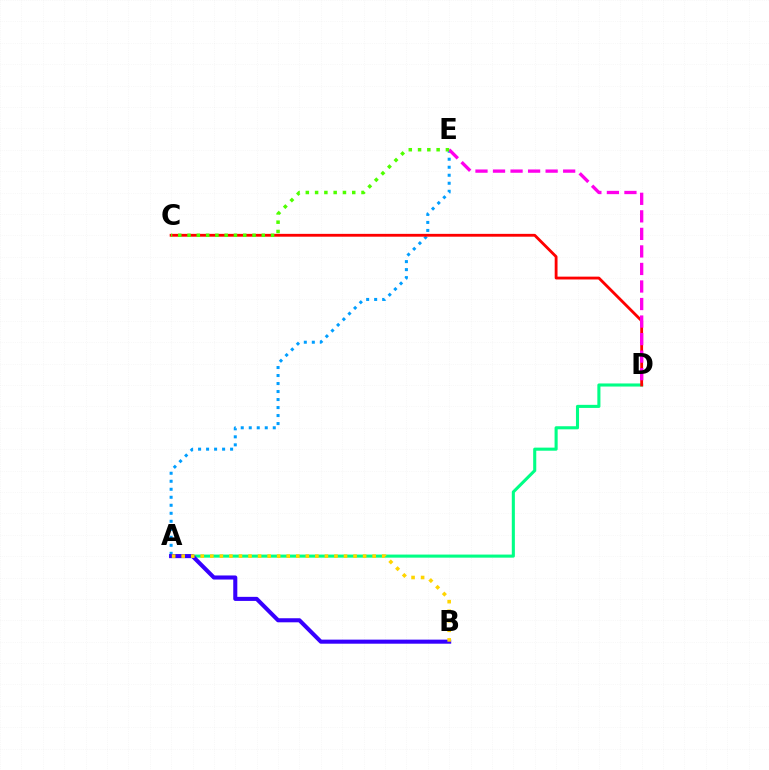{('A', 'D'): [{'color': '#00ff86', 'line_style': 'solid', 'thickness': 2.22}], ('A', 'E'): [{'color': '#009eff', 'line_style': 'dotted', 'thickness': 2.18}], ('C', 'D'): [{'color': '#ff0000', 'line_style': 'solid', 'thickness': 2.04}], ('D', 'E'): [{'color': '#ff00ed', 'line_style': 'dashed', 'thickness': 2.38}], ('C', 'E'): [{'color': '#4fff00', 'line_style': 'dotted', 'thickness': 2.52}], ('A', 'B'): [{'color': '#3700ff', 'line_style': 'solid', 'thickness': 2.93}, {'color': '#ffd500', 'line_style': 'dotted', 'thickness': 2.59}]}